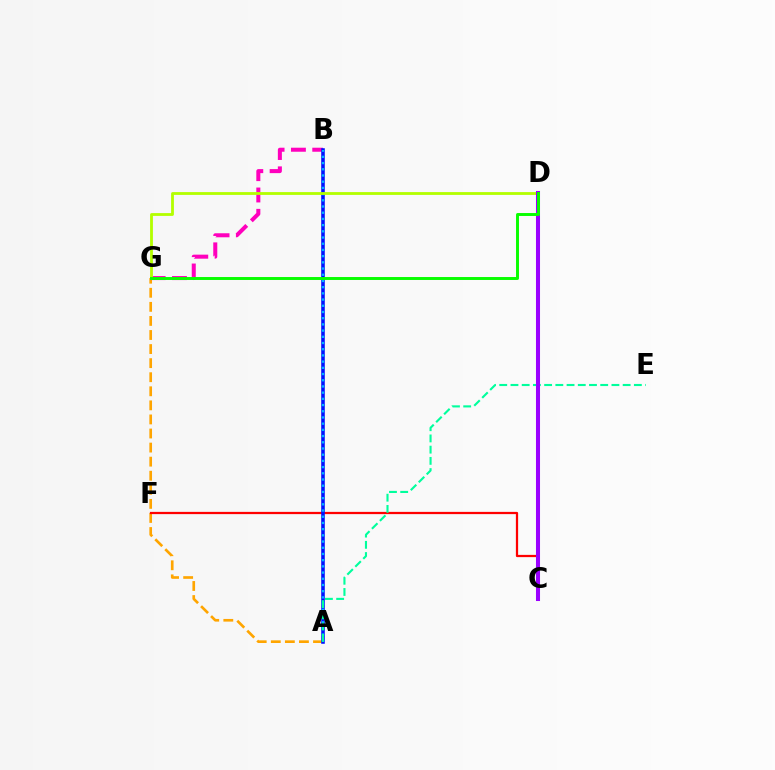{('A', 'G'): [{'color': '#ffa500', 'line_style': 'dashed', 'thickness': 1.91}], ('C', 'F'): [{'color': '#ff0000', 'line_style': 'solid', 'thickness': 1.61}], ('B', 'G'): [{'color': '#ff00bd', 'line_style': 'dashed', 'thickness': 2.9}], ('A', 'B'): [{'color': '#0010ff', 'line_style': 'solid', 'thickness': 2.57}, {'color': '#00b5ff', 'line_style': 'dotted', 'thickness': 1.69}], ('D', 'G'): [{'color': '#b3ff00', 'line_style': 'solid', 'thickness': 2.03}, {'color': '#08ff00', 'line_style': 'solid', 'thickness': 2.11}], ('A', 'E'): [{'color': '#00ff9d', 'line_style': 'dashed', 'thickness': 1.52}], ('C', 'D'): [{'color': '#9b00ff', 'line_style': 'solid', 'thickness': 2.91}]}